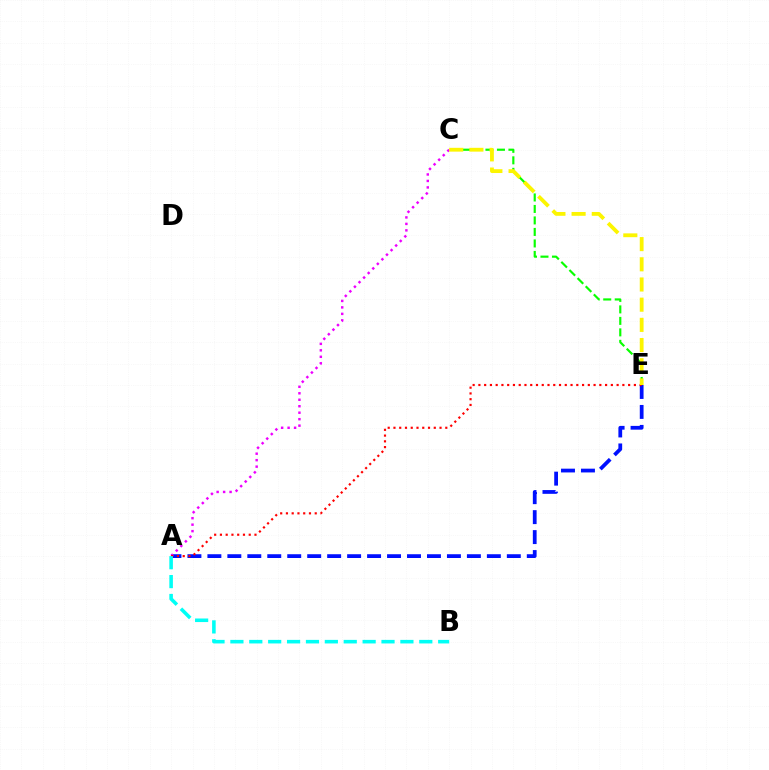{('C', 'E'): [{'color': '#08ff00', 'line_style': 'dashed', 'thickness': 1.56}, {'color': '#fcf500', 'line_style': 'dashed', 'thickness': 2.74}], ('A', 'E'): [{'color': '#0010ff', 'line_style': 'dashed', 'thickness': 2.71}, {'color': '#ff0000', 'line_style': 'dotted', 'thickness': 1.56}], ('A', 'C'): [{'color': '#ee00ff', 'line_style': 'dotted', 'thickness': 1.76}], ('A', 'B'): [{'color': '#00fff6', 'line_style': 'dashed', 'thickness': 2.57}]}